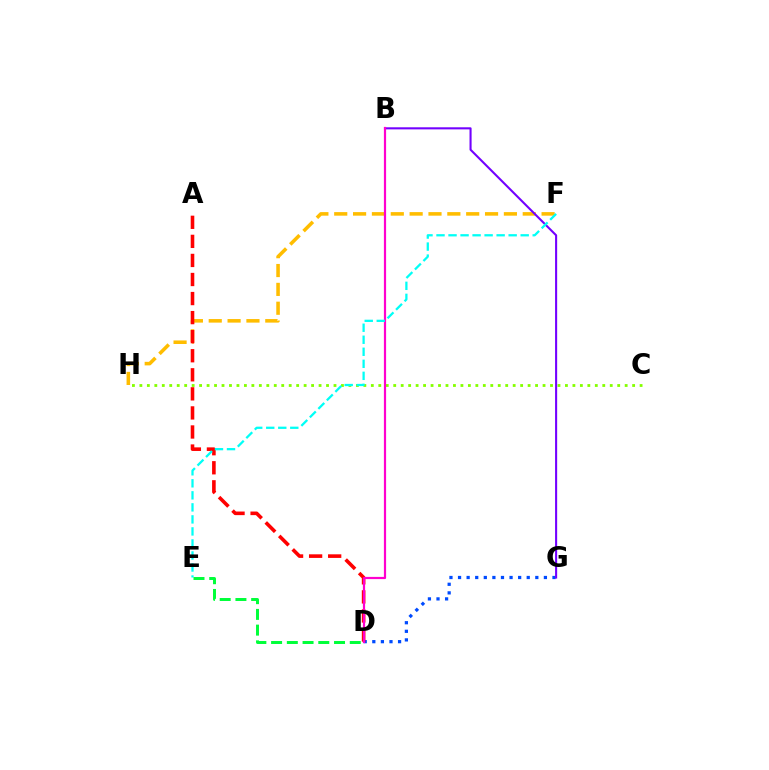{('D', 'G'): [{'color': '#004bff', 'line_style': 'dotted', 'thickness': 2.33}], ('F', 'H'): [{'color': '#ffbd00', 'line_style': 'dashed', 'thickness': 2.56}], ('C', 'H'): [{'color': '#84ff00', 'line_style': 'dotted', 'thickness': 2.03}], ('A', 'D'): [{'color': '#ff0000', 'line_style': 'dashed', 'thickness': 2.59}], ('B', 'G'): [{'color': '#7200ff', 'line_style': 'solid', 'thickness': 1.5}], ('B', 'D'): [{'color': '#ff00cf', 'line_style': 'solid', 'thickness': 1.58}], ('E', 'F'): [{'color': '#00fff6', 'line_style': 'dashed', 'thickness': 1.63}], ('D', 'E'): [{'color': '#00ff39', 'line_style': 'dashed', 'thickness': 2.14}]}